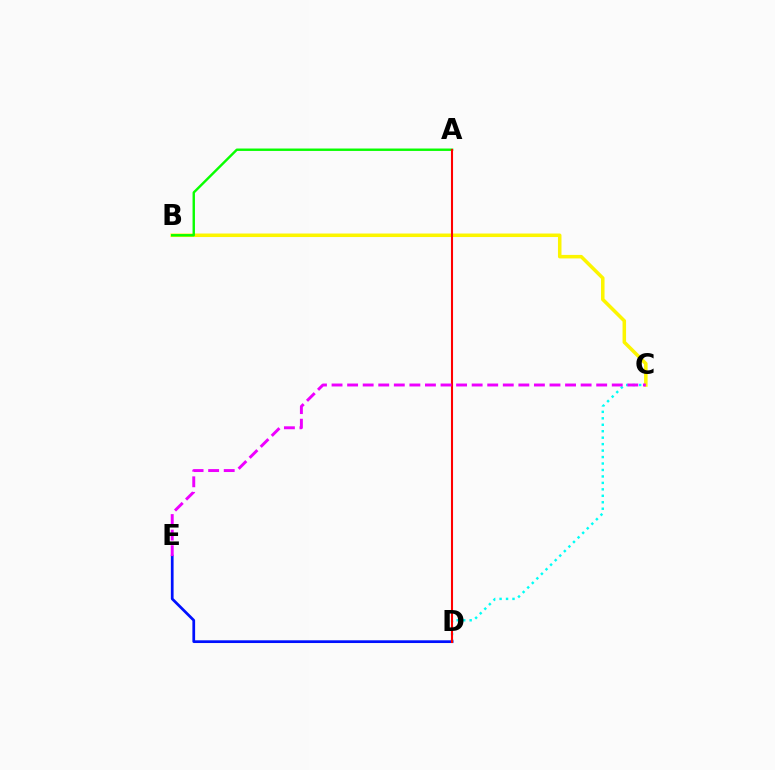{('C', 'D'): [{'color': '#00fff6', 'line_style': 'dotted', 'thickness': 1.75}], ('B', 'C'): [{'color': '#fcf500', 'line_style': 'solid', 'thickness': 2.54}], ('D', 'E'): [{'color': '#0010ff', 'line_style': 'solid', 'thickness': 1.96}], ('A', 'B'): [{'color': '#08ff00', 'line_style': 'solid', 'thickness': 1.74}], ('A', 'D'): [{'color': '#ff0000', 'line_style': 'solid', 'thickness': 1.5}], ('C', 'E'): [{'color': '#ee00ff', 'line_style': 'dashed', 'thickness': 2.11}]}